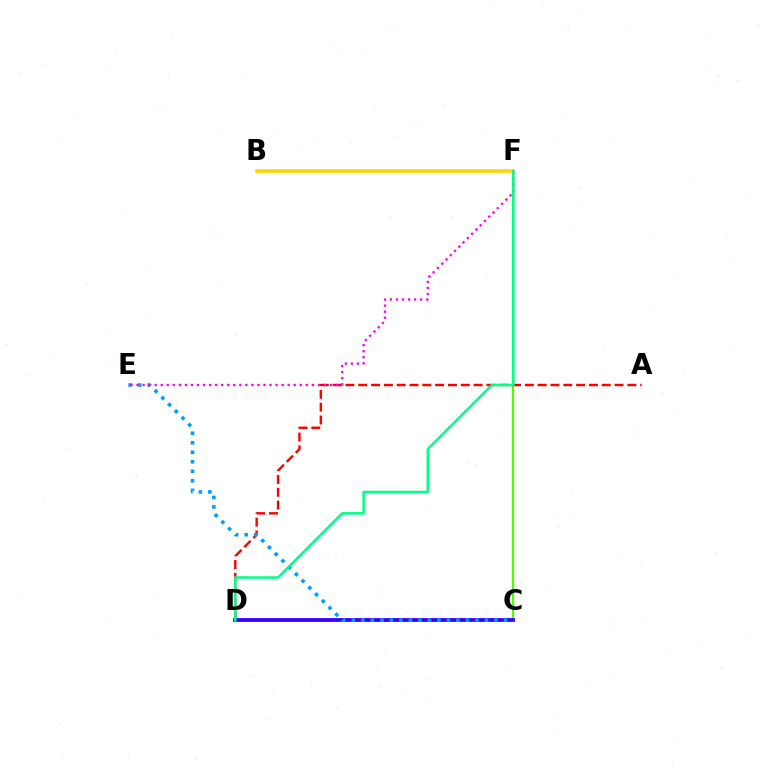{('C', 'F'): [{'color': '#4fff00', 'line_style': 'solid', 'thickness': 1.57}], ('A', 'D'): [{'color': '#ff0000', 'line_style': 'dashed', 'thickness': 1.74}], ('B', 'F'): [{'color': '#ffd500', 'line_style': 'solid', 'thickness': 2.56}], ('C', 'D'): [{'color': '#3700ff', 'line_style': 'solid', 'thickness': 2.74}], ('C', 'E'): [{'color': '#009eff', 'line_style': 'dotted', 'thickness': 2.58}], ('E', 'F'): [{'color': '#ff00ed', 'line_style': 'dotted', 'thickness': 1.64}], ('D', 'F'): [{'color': '#00ff86', 'line_style': 'solid', 'thickness': 1.8}]}